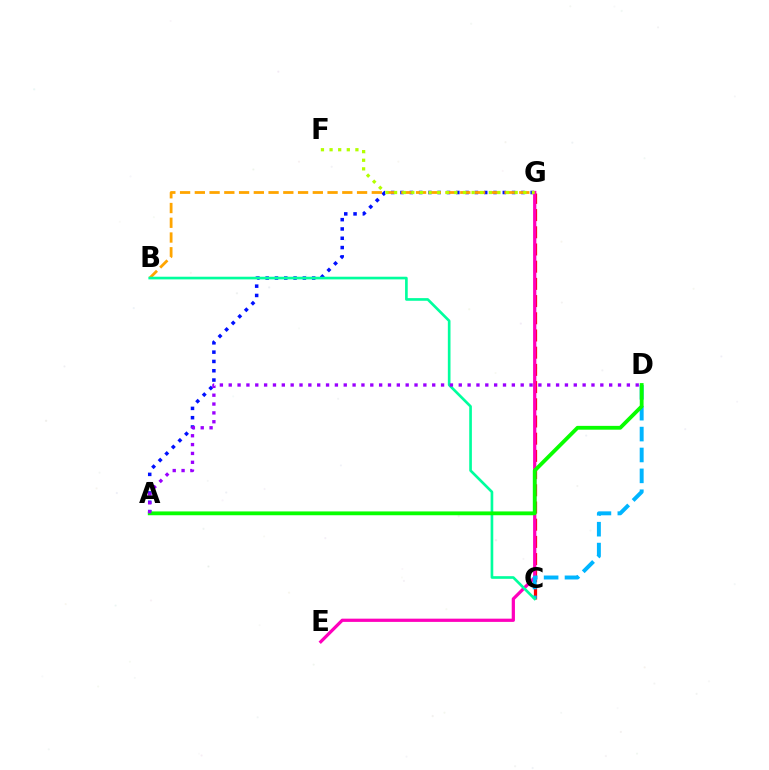{('A', 'G'): [{'color': '#0010ff', 'line_style': 'dotted', 'thickness': 2.53}], ('C', 'G'): [{'color': '#ff0000', 'line_style': 'dashed', 'thickness': 2.34}], ('B', 'G'): [{'color': '#ffa500', 'line_style': 'dashed', 'thickness': 2.0}], ('E', 'G'): [{'color': '#ff00bd', 'line_style': 'solid', 'thickness': 2.33}], ('F', 'G'): [{'color': '#b3ff00', 'line_style': 'dotted', 'thickness': 2.34}], ('C', 'D'): [{'color': '#00b5ff', 'line_style': 'dashed', 'thickness': 2.84}], ('B', 'C'): [{'color': '#00ff9d', 'line_style': 'solid', 'thickness': 1.91}], ('A', 'D'): [{'color': '#08ff00', 'line_style': 'solid', 'thickness': 2.74}, {'color': '#9b00ff', 'line_style': 'dotted', 'thickness': 2.4}]}